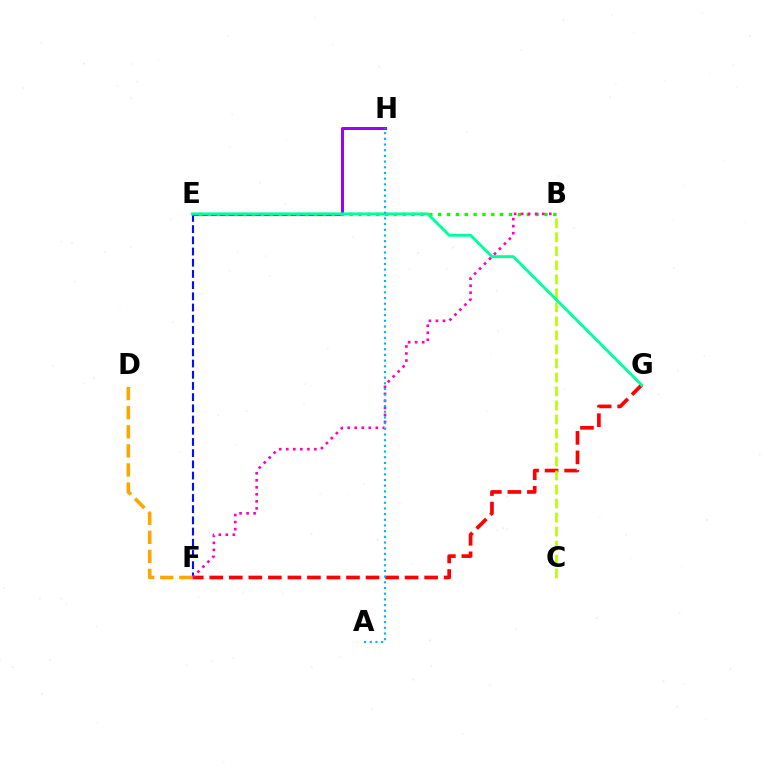{('E', 'F'): [{'color': '#0010ff', 'line_style': 'dashed', 'thickness': 1.52}], ('F', 'G'): [{'color': '#ff0000', 'line_style': 'dashed', 'thickness': 2.65}], ('B', 'C'): [{'color': '#b3ff00', 'line_style': 'dashed', 'thickness': 1.9}], ('E', 'H'): [{'color': '#9b00ff', 'line_style': 'solid', 'thickness': 2.16}], ('B', 'E'): [{'color': '#08ff00', 'line_style': 'dotted', 'thickness': 2.41}], ('E', 'G'): [{'color': '#00ff9d', 'line_style': 'solid', 'thickness': 2.09}], ('B', 'F'): [{'color': '#ff00bd', 'line_style': 'dotted', 'thickness': 1.91}], ('D', 'F'): [{'color': '#ffa500', 'line_style': 'dashed', 'thickness': 2.59}], ('A', 'H'): [{'color': '#00b5ff', 'line_style': 'dotted', 'thickness': 1.54}]}